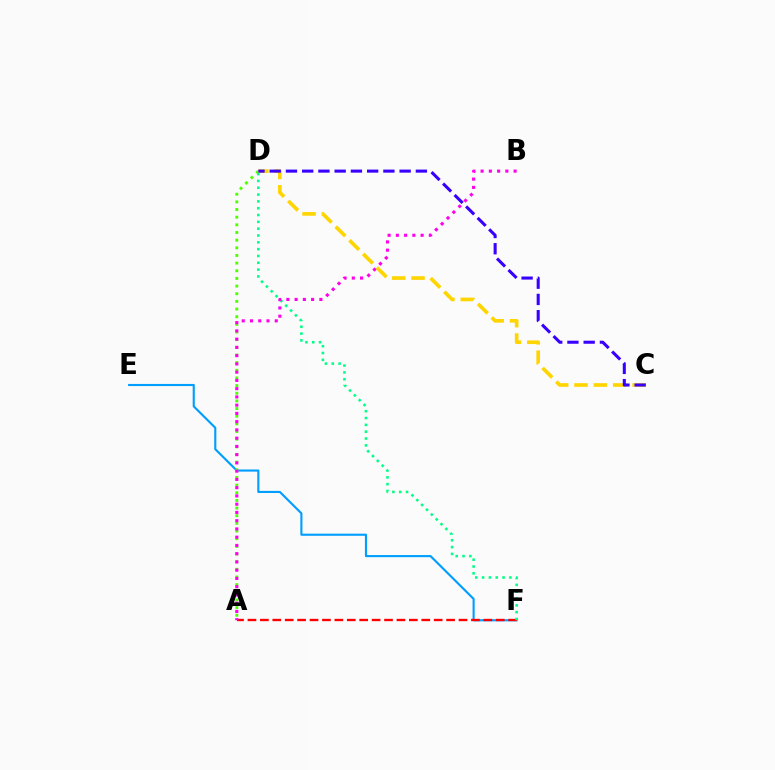{('E', 'F'): [{'color': '#009eff', 'line_style': 'solid', 'thickness': 1.53}], ('A', 'D'): [{'color': '#4fff00', 'line_style': 'dotted', 'thickness': 2.08}], ('A', 'F'): [{'color': '#ff0000', 'line_style': 'dashed', 'thickness': 1.69}], ('D', 'F'): [{'color': '#00ff86', 'line_style': 'dotted', 'thickness': 1.85}], ('A', 'B'): [{'color': '#ff00ed', 'line_style': 'dotted', 'thickness': 2.24}], ('C', 'D'): [{'color': '#ffd500', 'line_style': 'dashed', 'thickness': 2.63}, {'color': '#3700ff', 'line_style': 'dashed', 'thickness': 2.21}]}